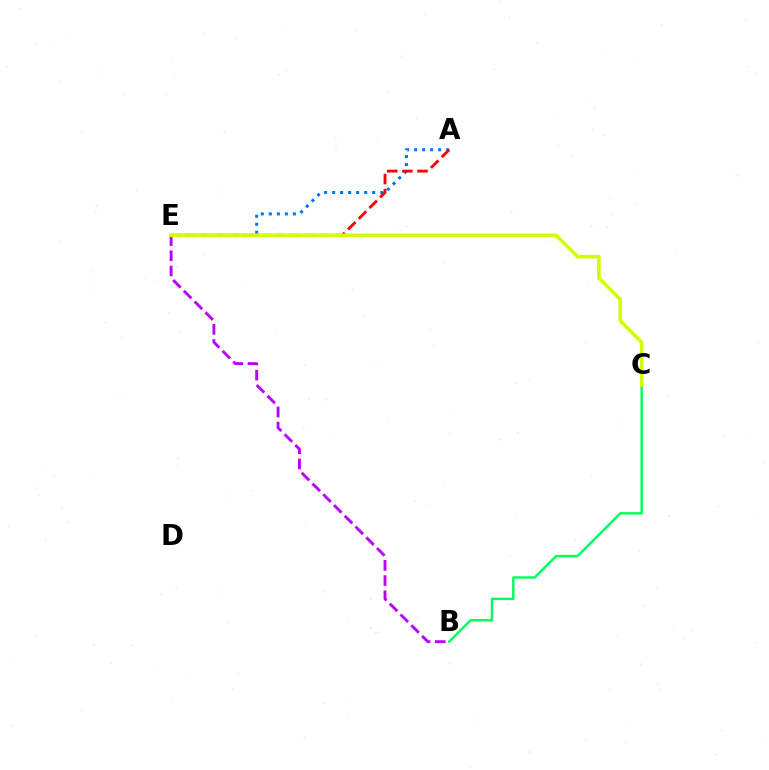{('B', 'E'): [{'color': '#b900ff', 'line_style': 'dashed', 'thickness': 2.07}], ('A', 'E'): [{'color': '#0074ff', 'line_style': 'dotted', 'thickness': 2.18}, {'color': '#ff0000', 'line_style': 'dashed', 'thickness': 2.06}], ('B', 'C'): [{'color': '#00ff5c', 'line_style': 'solid', 'thickness': 1.75}], ('C', 'E'): [{'color': '#d1ff00', 'line_style': 'solid', 'thickness': 2.61}]}